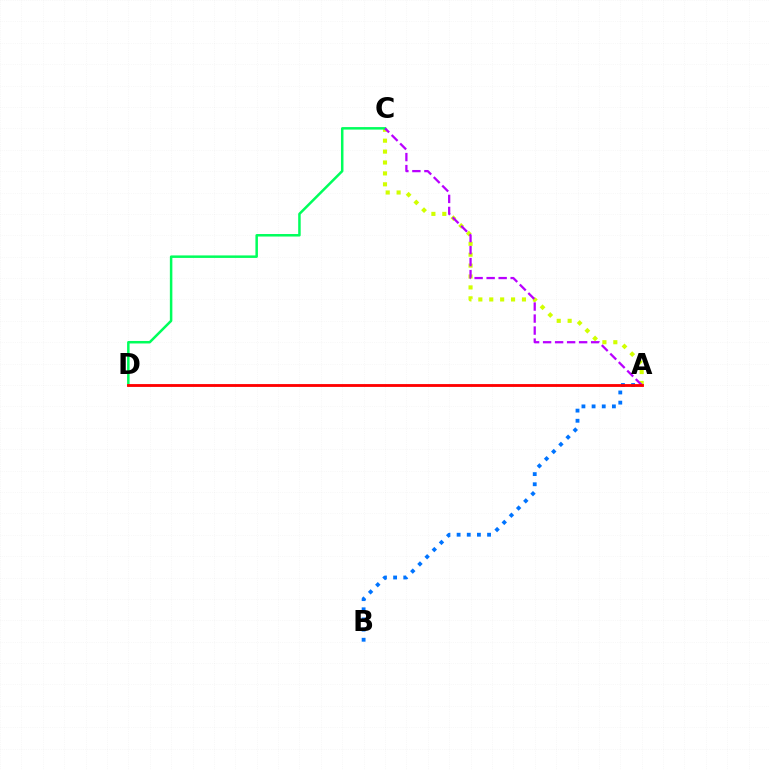{('A', 'C'): [{'color': '#d1ff00', 'line_style': 'dotted', 'thickness': 2.96}, {'color': '#b900ff', 'line_style': 'dashed', 'thickness': 1.63}], ('A', 'B'): [{'color': '#0074ff', 'line_style': 'dotted', 'thickness': 2.76}], ('C', 'D'): [{'color': '#00ff5c', 'line_style': 'solid', 'thickness': 1.8}], ('A', 'D'): [{'color': '#ff0000', 'line_style': 'solid', 'thickness': 2.04}]}